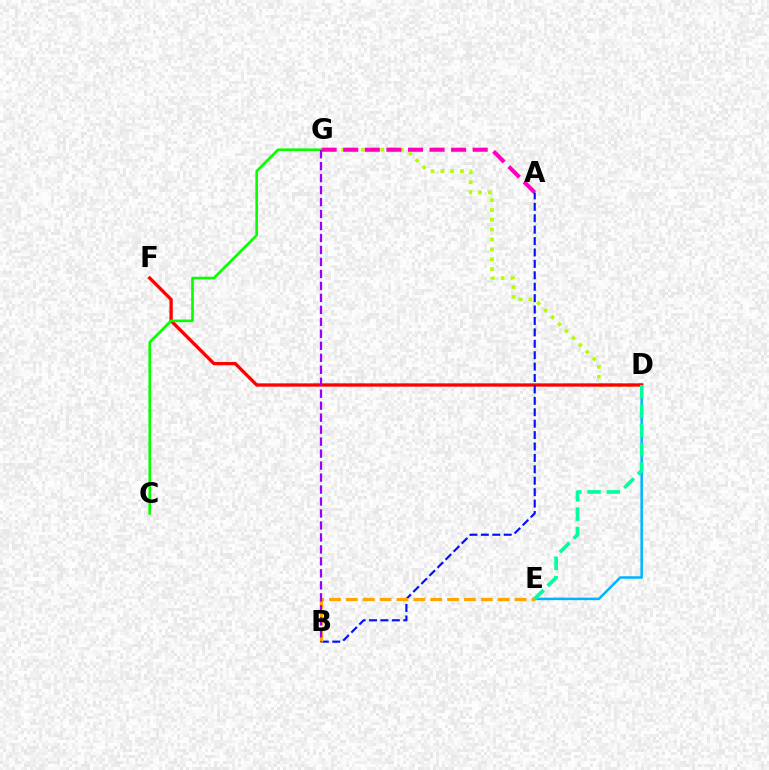{('D', 'G'): [{'color': '#b3ff00', 'line_style': 'dotted', 'thickness': 2.67}], ('D', 'E'): [{'color': '#00b5ff', 'line_style': 'solid', 'thickness': 1.82}, {'color': '#00ff9d', 'line_style': 'dashed', 'thickness': 2.63}], ('D', 'F'): [{'color': '#ff0000', 'line_style': 'solid', 'thickness': 2.37}], ('A', 'G'): [{'color': '#ff00bd', 'line_style': 'dashed', 'thickness': 2.93}], ('A', 'B'): [{'color': '#0010ff', 'line_style': 'dashed', 'thickness': 1.55}], ('C', 'G'): [{'color': '#08ff00', 'line_style': 'solid', 'thickness': 1.89}], ('B', 'E'): [{'color': '#ffa500', 'line_style': 'dashed', 'thickness': 2.29}], ('B', 'G'): [{'color': '#9b00ff', 'line_style': 'dashed', 'thickness': 1.63}]}